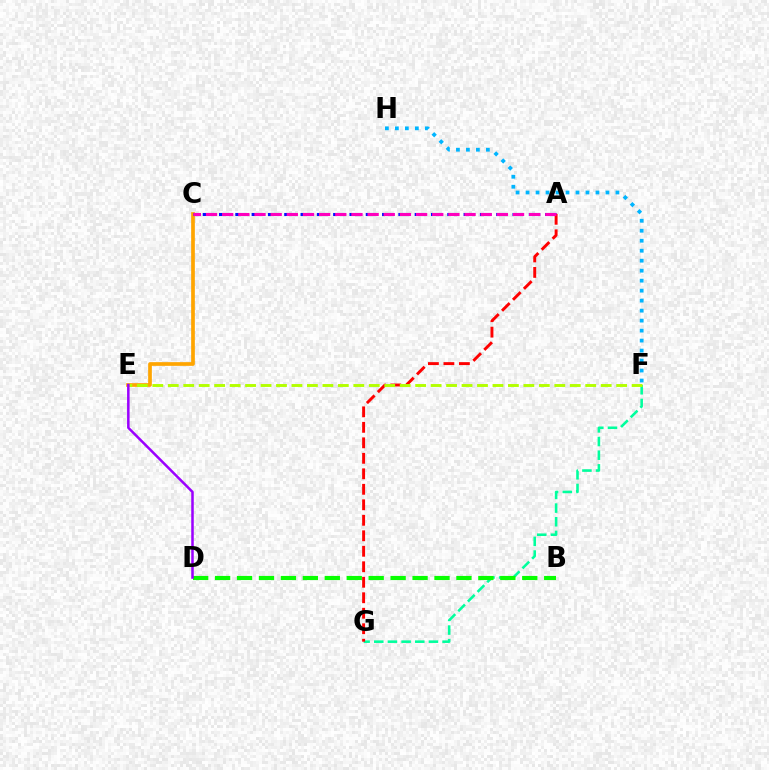{('C', 'E'): [{'color': '#ffa500', 'line_style': 'solid', 'thickness': 2.66}], ('F', 'G'): [{'color': '#00ff9d', 'line_style': 'dashed', 'thickness': 1.86}], ('A', 'C'): [{'color': '#0010ff', 'line_style': 'dashed', 'thickness': 2.22}, {'color': '#ff00bd', 'line_style': 'dashed', 'thickness': 2.2}], ('A', 'G'): [{'color': '#ff0000', 'line_style': 'dashed', 'thickness': 2.1}], ('B', 'D'): [{'color': '#08ff00', 'line_style': 'dashed', 'thickness': 2.98}], ('F', 'H'): [{'color': '#00b5ff', 'line_style': 'dotted', 'thickness': 2.71}], ('E', 'F'): [{'color': '#b3ff00', 'line_style': 'dashed', 'thickness': 2.1}], ('D', 'E'): [{'color': '#9b00ff', 'line_style': 'solid', 'thickness': 1.81}]}